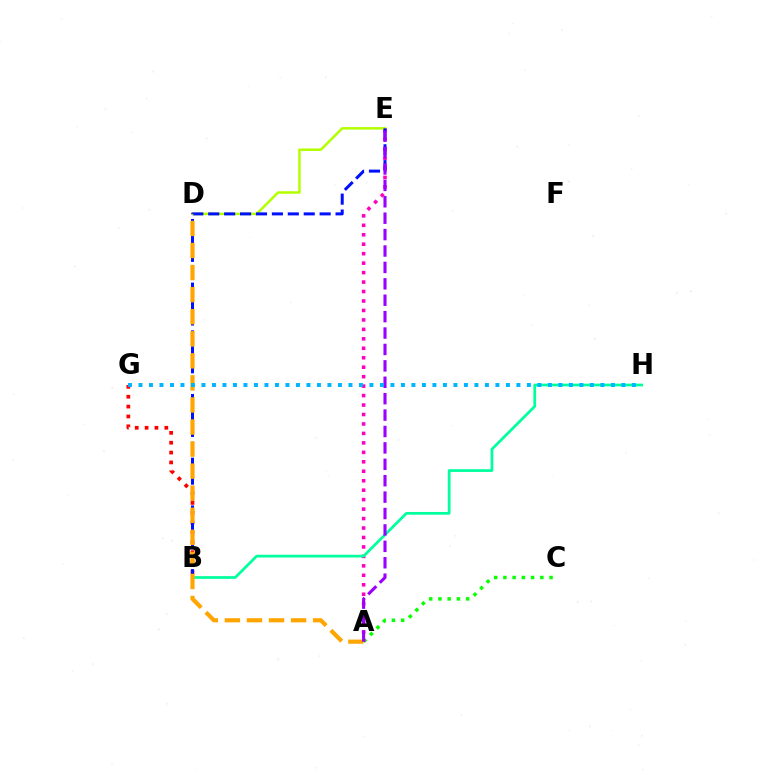{('B', 'G'): [{'color': '#ff0000', 'line_style': 'dotted', 'thickness': 2.68}], ('A', 'C'): [{'color': '#08ff00', 'line_style': 'dotted', 'thickness': 2.51}], ('A', 'E'): [{'color': '#ff00bd', 'line_style': 'dotted', 'thickness': 2.57}, {'color': '#9b00ff', 'line_style': 'dashed', 'thickness': 2.23}], ('D', 'E'): [{'color': '#b3ff00', 'line_style': 'solid', 'thickness': 1.8}], ('B', 'H'): [{'color': '#00ff9d', 'line_style': 'solid', 'thickness': 1.97}], ('B', 'E'): [{'color': '#0010ff', 'line_style': 'dashed', 'thickness': 2.16}], ('A', 'D'): [{'color': '#ffa500', 'line_style': 'dashed', 'thickness': 3.0}], ('G', 'H'): [{'color': '#00b5ff', 'line_style': 'dotted', 'thickness': 2.85}]}